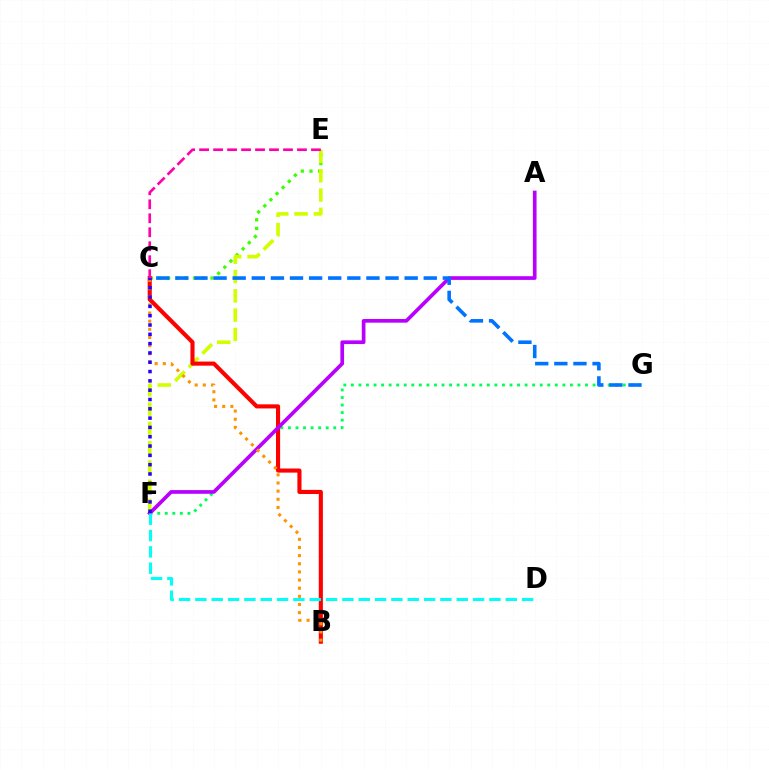{('F', 'G'): [{'color': '#00ff5c', 'line_style': 'dotted', 'thickness': 2.05}], ('C', 'E'): [{'color': '#3dff00', 'line_style': 'dotted', 'thickness': 2.35}, {'color': '#ff00ac', 'line_style': 'dashed', 'thickness': 1.9}], ('E', 'F'): [{'color': '#d1ff00', 'line_style': 'dashed', 'thickness': 2.62}], ('B', 'C'): [{'color': '#ff0000', 'line_style': 'solid', 'thickness': 2.96}, {'color': '#ff9400', 'line_style': 'dotted', 'thickness': 2.21}], ('A', 'F'): [{'color': '#b900ff', 'line_style': 'solid', 'thickness': 2.65}], ('D', 'F'): [{'color': '#00fff6', 'line_style': 'dashed', 'thickness': 2.22}], ('C', 'G'): [{'color': '#0074ff', 'line_style': 'dashed', 'thickness': 2.6}], ('C', 'F'): [{'color': '#2500ff', 'line_style': 'dotted', 'thickness': 2.53}]}